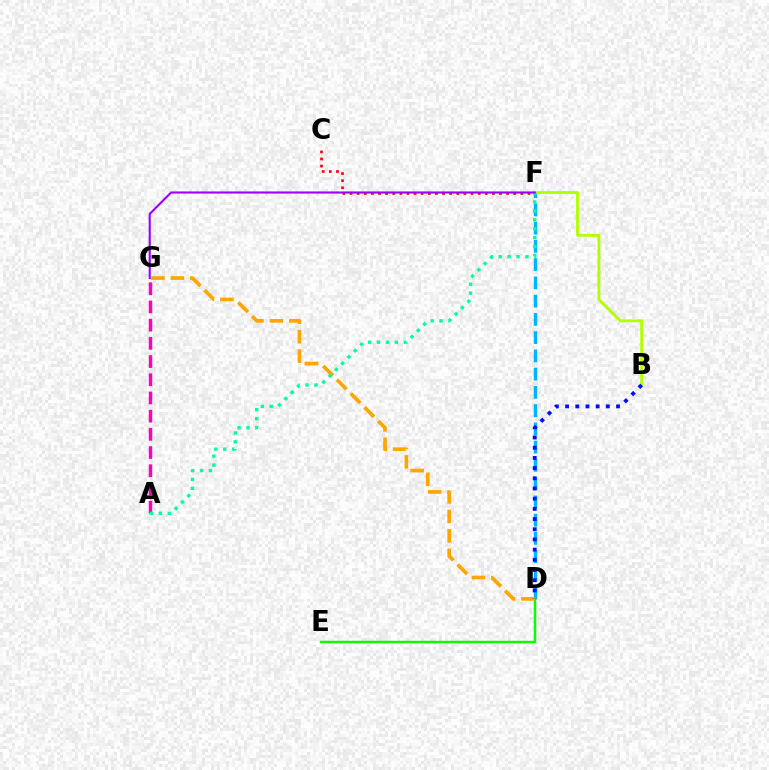{('C', 'F'): [{'color': '#ff0000', 'line_style': 'dotted', 'thickness': 1.93}], ('D', 'F'): [{'color': '#00b5ff', 'line_style': 'dashed', 'thickness': 2.48}], ('D', 'E'): [{'color': '#08ff00', 'line_style': 'solid', 'thickness': 1.77}], ('A', 'G'): [{'color': '#ff00bd', 'line_style': 'dashed', 'thickness': 2.47}], ('D', 'G'): [{'color': '#ffa500', 'line_style': 'dashed', 'thickness': 2.64}], ('B', 'F'): [{'color': '#b3ff00', 'line_style': 'solid', 'thickness': 2.06}], ('A', 'F'): [{'color': '#00ff9d', 'line_style': 'dotted', 'thickness': 2.43}], ('F', 'G'): [{'color': '#9b00ff', 'line_style': 'solid', 'thickness': 1.52}], ('B', 'D'): [{'color': '#0010ff', 'line_style': 'dotted', 'thickness': 2.77}]}